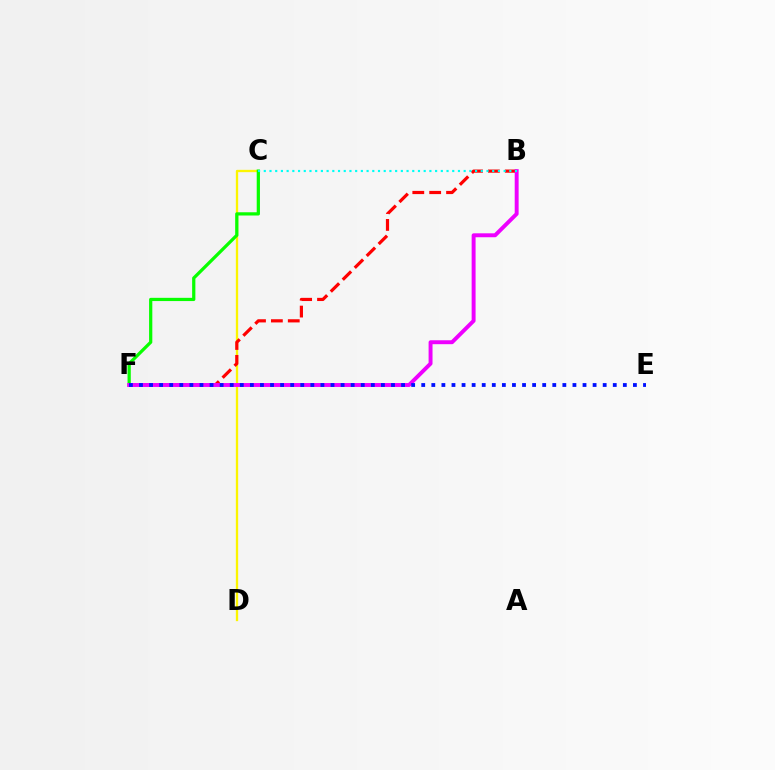{('C', 'D'): [{'color': '#fcf500', 'line_style': 'solid', 'thickness': 1.67}], ('B', 'F'): [{'color': '#ff0000', 'line_style': 'dashed', 'thickness': 2.29}, {'color': '#ee00ff', 'line_style': 'solid', 'thickness': 2.83}], ('C', 'F'): [{'color': '#08ff00', 'line_style': 'solid', 'thickness': 2.33}], ('B', 'C'): [{'color': '#00fff6', 'line_style': 'dotted', 'thickness': 1.55}], ('E', 'F'): [{'color': '#0010ff', 'line_style': 'dotted', 'thickness': 2.74}]}